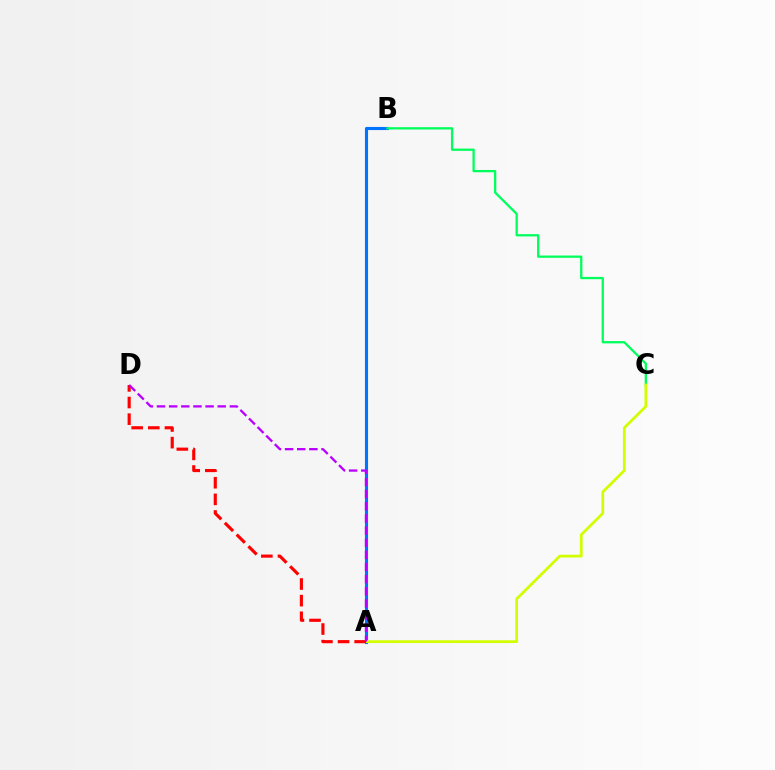{('A', 'B'): [{'color': '#0074ff', 'line_style': 'solid', 'thickness': 2.24}], ('B', 'C'): [{'color': '#00ff5c', 'line_style': 'solid', 'thickness': 1.65}], ('A', 'C'): [{'color': '#d1ff00', 'line_style': 'solid', 'thickness': 1.98}], ('A', 'D'): [{'color': '#ff0000', 'line_style': 'dashed', 'thickness': 2.26}, {'color': '#b900ff', 'line_style': 'dashed', 'thickness': 1.65}]}